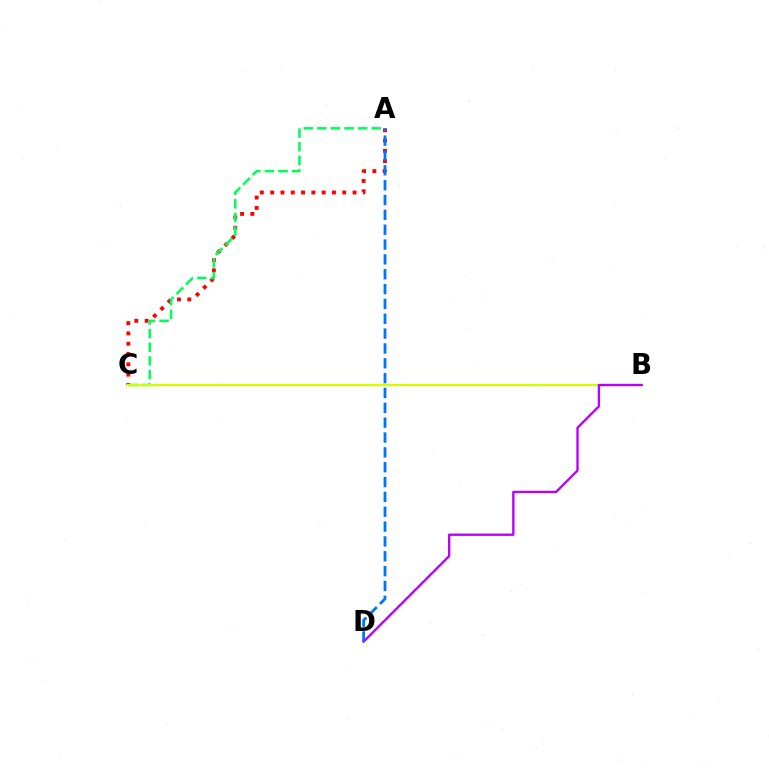{('A', 'C'): [{'color': '#ff0000', 'line_style': 'dotted', 'thickness': 2.8}, {'color': '#00ff5c', 'line_style': 'dashed', 'thickness': 1.85}], ('B', 'C'): [{'color': '#d1ff00', 'line_style': 'solid', 'thickness': 1.62}], ('B', 'D'): [{'color': '#b900ff', 'line_style': 'solid', 'thickness': 1.7}], ('A', 'D'): [{'color': '#0074ff', 'line_style': 'dashed', 'thickness': 2.02}]}